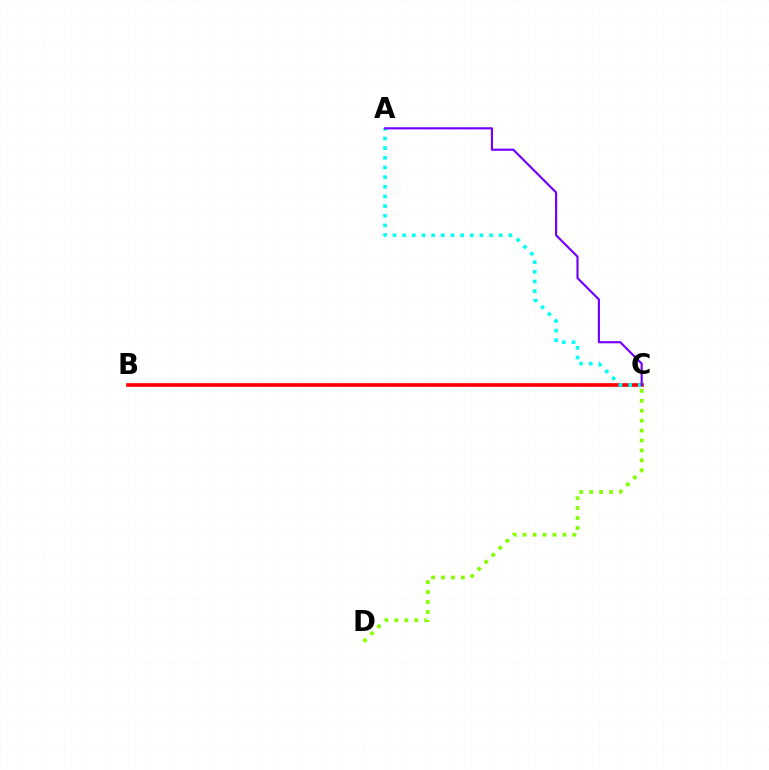{('B', 'C'): [{'color': '#ff0000', 'line_style': 'solid', 'thickness': 2.61}], ('A', 'C'): [{'color': '#00fff6', 'line_style': 'dotted', 'thickness': 2.63}, {'color': '#7200ff', 'line_style': 'solid', 'thickness': 1.55}], ('C', 'D'): [{'color': '#84ff00', 'line_style': 'dotted', 'thickness': 2.7}]}